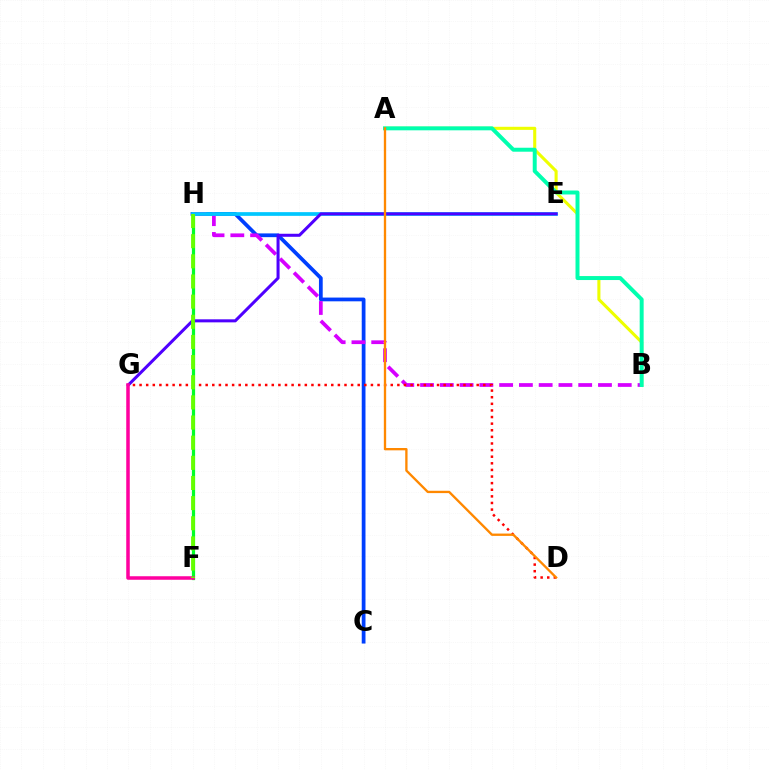{('C', 'H'): [{'color': '#003fff', 'line_style': 'solid', 'thickness': 2.7}], ('A', 'B'): [{'color': '#eeff00', 'line_style': 'solid', 'thickness': 2.22}, {'color': '#00ffaf', 'line_style': 'solid', 'thickness': 2.85}], ('B', 'H'): [{'color': '#d600ff', 'line_style': 'dashed', 'thickness': 2.69}], ('F', 'H'): [{'color': '#00ff27', 'line_style': 'solid', 'thickness': 2.33}, {'color': '#66ff00', 'line_style': 'dashed', 'thickness': 2.74}], ('E', 'H'): [{'color': '#00c7ff', 'line_style': 'solid', 'thickness': 2.67}], ('E', 'G'): [{'color': '#4f00ff', 'line_style': 'solid', 'thickness': 2.19}], ('D', 'G'): [{'color': '#ff0000', 'line_style': 'dotted', 'thickness': 1.8}], ('F', 'G'): [{'color': '#ff00a0', 'line_style': 'solid', 'thickness': 2.54}], ('A', 'D'): [{'color': '#ff8800', 'line_style': 'solid', 'thickness': 1.67}]}